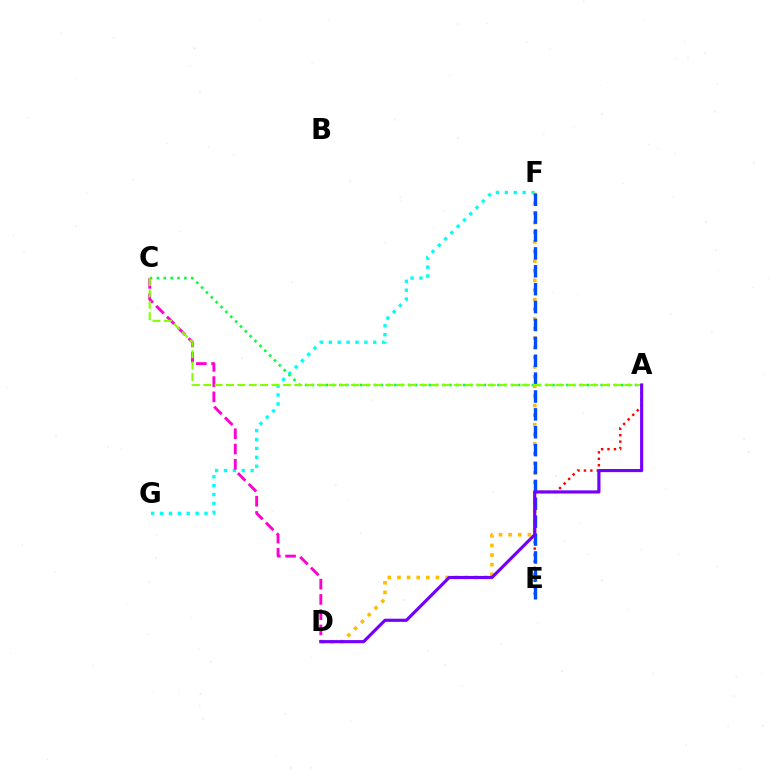{('A', 'E'): [{'color': '#ff0000', 'line_style': 'dotted', 'thickness': 1.75}], ('F', 'G'): [{'color': '#00fff6', 'line_style': 'dotted', 'thickness': 2.42}], ('D', 'F'): [{'color': '#ffbd00', 'line_style': 'dotted', 'thickness': 2.61}], ('C', 'D'): [{'color': '#ff00cf', 'line_style': 'dashed', 'thickness': 2.07}], ('E', 'F'): [{'color': '#004bff', 'line_style': 'dashed', 'thickness': 2.43}], ('A', 'C'): [{'color': '#00ff39', 'line_style': 'dotted', 'thickness': 1.87}, {'color': '#84ff00', 'line_style': 'dashed', 'thickness': 1.55}], ('A', 'D'): [{'color': '#7200ff', 'line_style': 'solid', 'thickness': 2.27}]}